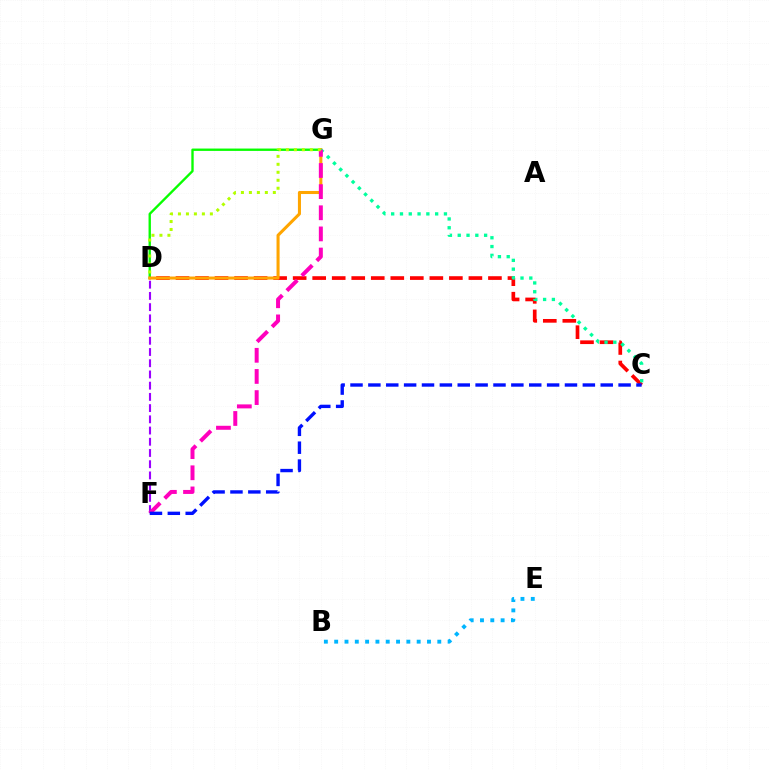{('D', 'G'): [{'color': '#08ff00', 'line_style': 'solid', 'thickness': 1.7}, {'color': '#ffa500', 'line_style': 'solid', 'thickness': 2.2}, {'color': '#b3ff00', 'line_style': 'dotted', 'thickness': 2.17}], ('C', 'D'): [{'color': '#ff0000', 'line_style': 'dashed', 'thickness': 2.65}], ('B', 'E'): [{'color': '#00b5ff', 'line_style': 'dotted', 'thickness': 2.8}], ('D', 'F'): [{'color': '#9b00ff', 'line_style': 'dashed', 'thickness': 1.52}], ('C', 'G'): [{'color': '#00ff9d', 'line_style': 'dotted', 'thickness': 2.39}], ('F', 'G'): [{'color': '#ff00bd', 'line_style': 'dashed', 'thickness': 2.87}], ('C', 'F'): [{'color': '#0010ff', 'line_style': 'dashed', 'thickness': 2.43}]}